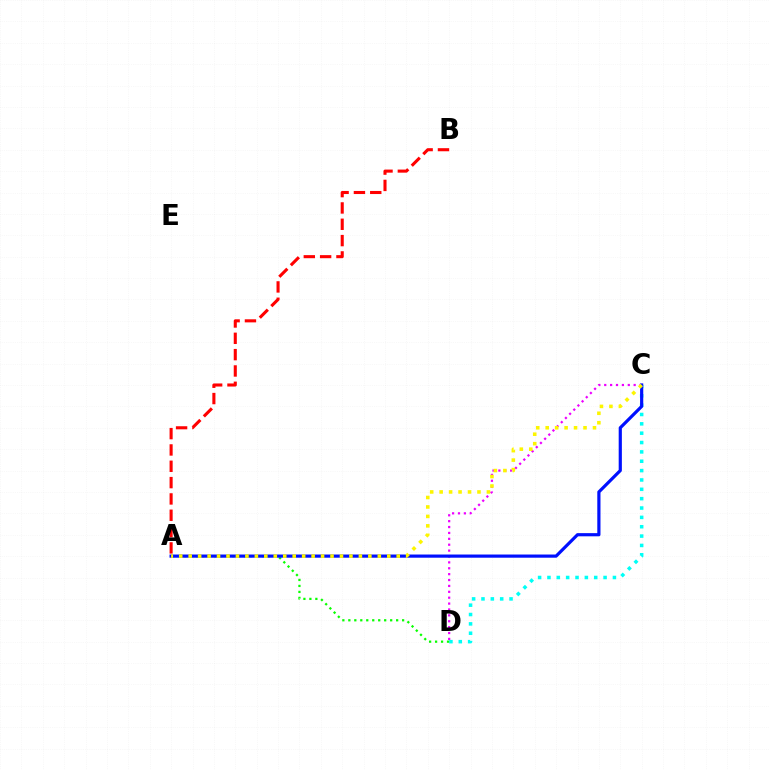{('C', 'D'): [{'color': '#00fff6', 'line_style': 'dotted', 'thickness': 2.54}, {'color': '#ee00ff', 'line_style': 'dotted', 'thickness': 1.6}], ('A', 'D'): [{'color': '#08ff00', 'line_style': 'dotted', 'thickness': 1.62}], ('A', 'B'): [{'color': '#ff0000', 'line_style': 'dashed', 'thickness': 2.22}], ('A', 'C'): [{'color': '#0010ff', 'line_style': 'solid', 'thickness': 2.29}, {'color': '#fcf500', 'line_style': 'dotted', 'thickness': 2.57}]}